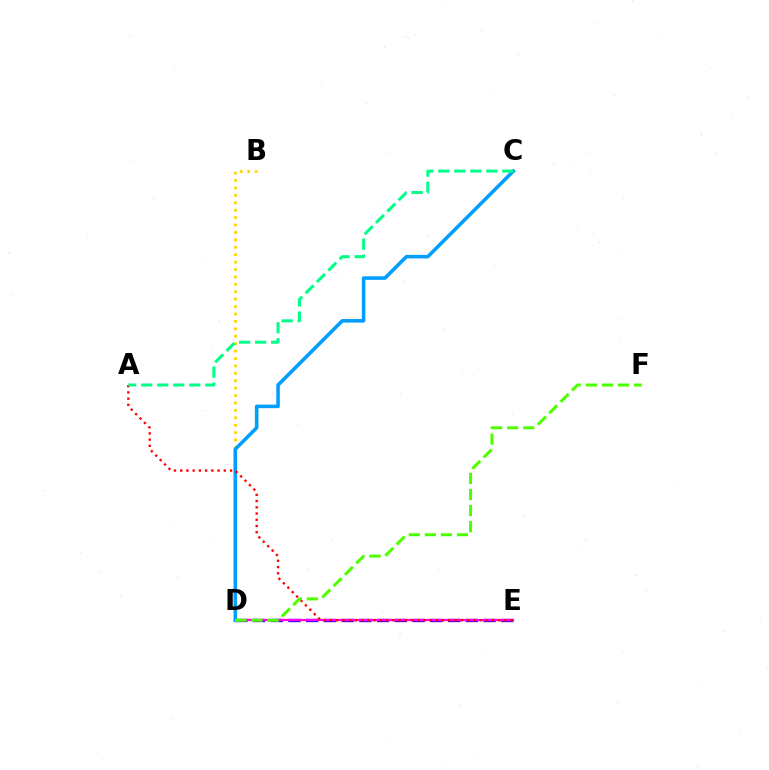{('B', 'D'): [{'color': '#ffd500', 'line_style': 'dotted', 'thickness': 2.01}], ('D', 'E'): [{'color': '#3700ff', 'line_style': 'dashed', 'thickness': 2.41}, {'color': '#ff00ed', 'line_style': 'solid', 'thickness': 1.6}], ('C', 'D'): [{'color': '#009eff', 'line_style': 'solid', 'thickness': 2.55}], ('A', 'E'): [{'color': '#ff0000', 'line_style': 'dotted', 'thickness': 1.69}], ('D', 'F'): [{'color': '#4fff00', 'line_style': 'dashed', 'thickness': 2.18}], ('A', 'C'): [{'color': '#00ff86', 'line_style': 'dashed', 'thickness': 2.17}]}